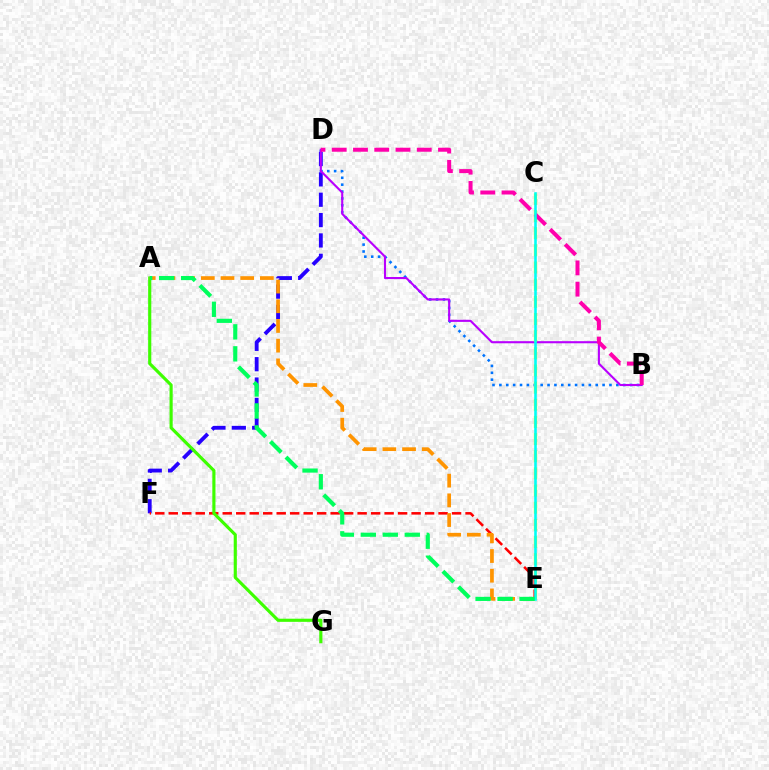{('B', 'D'): [{'color': '#0074ff', 'line_style': 'dotted', 'thickness': 1.87}, {'color': '#b900ff', 'line_style': 'solid', 'thickness': 1.51}, {'color': '#ff00ac', 'line_style': 'dashed', 'thickness': 2.89}], ('D', 'F'): [{'color': '#2500ff', 'line_style': 'dashed', 'thickness': 2.77}], ('C', 'E'): [{'color': '#d1ff00', 'line_style': 'dashed', 'thickness': 2.33}, {'color': '#00fff6', 'line_style': 'solid', 'thickness': 1.86}], ('E', 'F'): [{'color': '#ff0000', 'line_style': 'dashed', 'thickness': 1.83}], ('A', 'G'): [{'color': '#3dff00', 'line_style': 'solid', 'thickness': 2.26}], ('A', 'E'): [{'color': '#ff9400', 'line_style': 'dashed', 'thickness': 2.68}, {'color': '#00ff5c', 'line_style': 'dashed', 'thickness': 2.99}]}